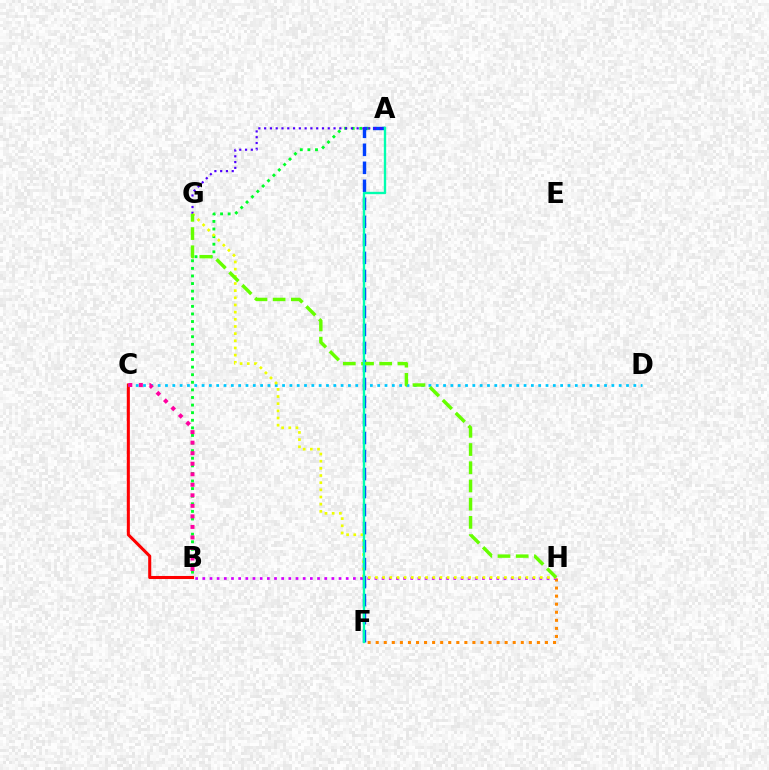{('F', 'H'): [{'color': '#ff8800', 'line_style': 'dotted', 'thickness': 2.19}], ('B', 'H'): [{'color': '#d600ff', 'line_style': 'dotted', 'thickness': 1.95}], ('B', 'C'): [{'color': '#ff0000', 'line_style': 'solid', 'thickness': 2.2}, {'color': '#ff00a0', 'line_style': 'dotted', 'thickness': 2.86}], ('A', 'B'): [{'color': '#00ff27', 'line_style': 'dotted', 'thickness': 2.06}], ('C', 'D'): [{'color': '#00c7ff', 'line_style': 'dotted', 'thickness': 1.99}], ('A', 'F'): [{'color': '#003fff', 'line_style': 'dashed', 'thickness': 2.45}, {'color': '#00ffaf', 'line_style': 'solid', 'thickness': 1.7}], ('A', 'G'): [{'color': '#4f00ff', 'line_style': 'dotted', 'thickness': 1.57}], ('G', 'H'): [{'color': '#eeff00', 'line_style': 'dotted', 'thickness': 1.95}, {'color': '#66ff00', 'line_style': 'dashed', 'thickness': 2.47}]}